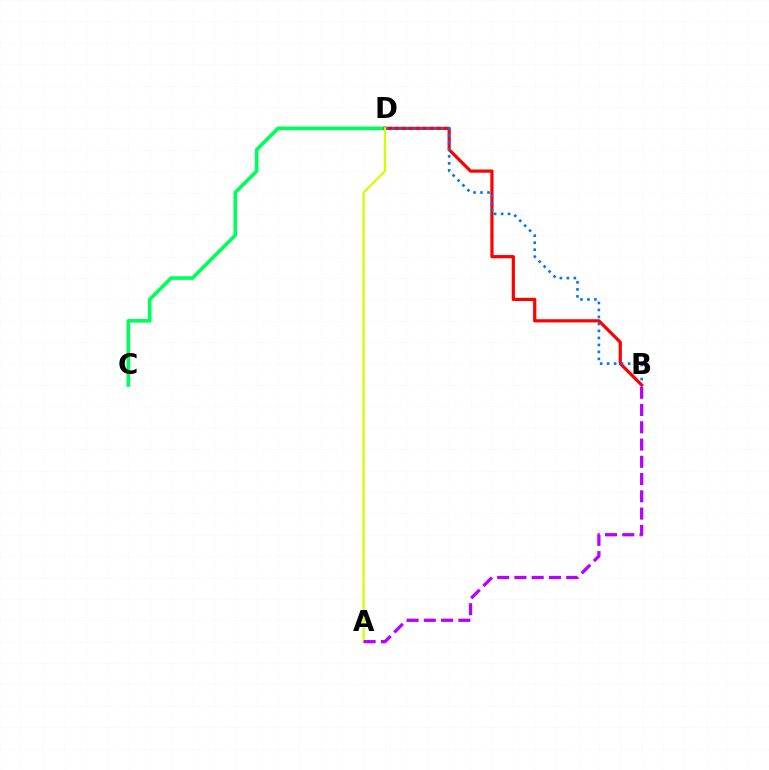{('C', 'D'): [{'color': '#00ff5c', 'line_style': 'solid', 'thickness': 2.62}], ('B', 'D'): [{'color': '#ff0000', 'line_style': 'solid', 'thickness': 2.31}, {'color': '#0074ff', 'line_style': 'dotted', 'thickness': 1.9}], ('A', 'D'): [{'color': '#d1ff00', 'line_style': 'solid', 'thickness': 1.61}], ('A', 'B'): [{'color': '#b900ff', 'line_style': 'dashed', 'thickness': 2.35}]}